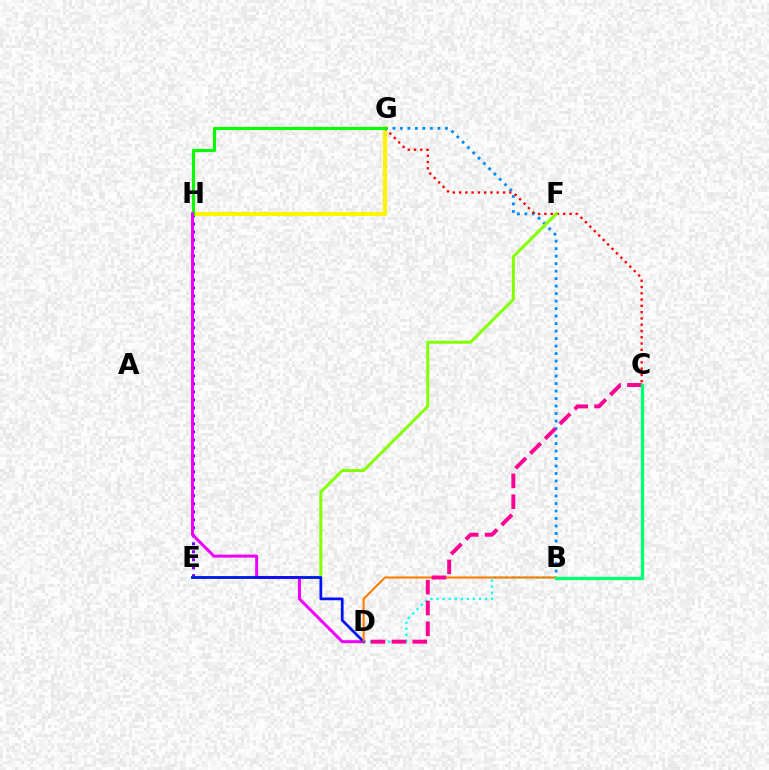{('B', 'D'): [{'color': '#00fff6', 'line_style': 'dotted', 'thickness': 1.65}, {'color': '#ff7c00', 'line_style': 'solid', 'thickness': 1.51}], ('E', 'H'): [{'color': '#7200ff', 'line_style': 'dotted', 'thickness': 2.17}], ('B', 'G'): [{'color': '#008cff', 'line_style': 'dotted', 'thickness': 2.04}], ('G', 'H'): [{'color': '#fcf500', 'line_style': 'solid', 'thickness': 2.94}, {'color': '#08ff00', 'line_style': 'solid', 'thickness': 2.26}], ('C', 'G'): [{'color': '#ff0000', 'line_style': 'dotted', 'thickness': 1.71}], ('E', 'F'): [{'color': '#84ff00', 'line_style': 'solid', 'thickness': 2.16}], ('D', 'H'): [{'color': '#ee00ff', 'line_style': 'solid', 'thickness': 2.16}], ('D', 'E'): [{'color': '#0010ff', 'line_style': 'solid', 'thickness': 1.96}], ('C', 'D'): [{'color': '#ff0094', 'line_style': 'dashed', 'thickness': 2.83}], ('B', 'C'): [{'color': '#00ff74', 'line_style': 'solid', 'thickness': 2.4}]}